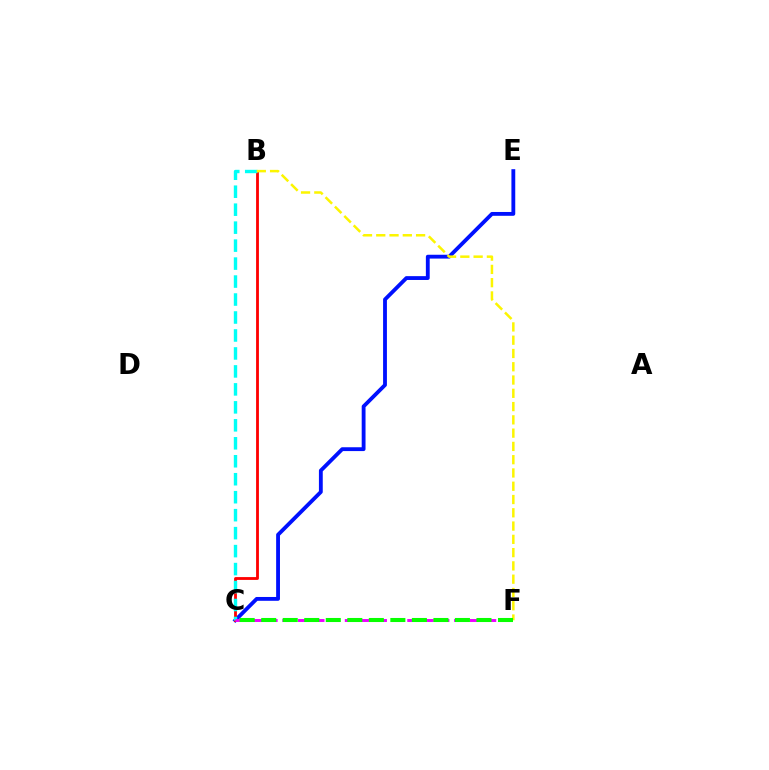{('C', 'E'): [{'color': '#0010ff', 'line_style': 'solid', 'thickness': 2.76}], ('B', 'C'): [{'color': '#ff0000', 'line_style': 'solid', 'thickness': 2.03}, {'color': '#00fff6', 'line_style': 'dashed', 'thickness': 2.44}], ('C', 'F'): [{'color': '#ee00ff', 'line_style': 'dashed', 'thickness': 2.12}, {'color': '#08ff00', 'line_style': 'dashed', 'thickness': 2.92}], ('B', 'F'): [{'color': '#fcf500', 'line_style': 'dashed', 'thickness': 1.8}]}